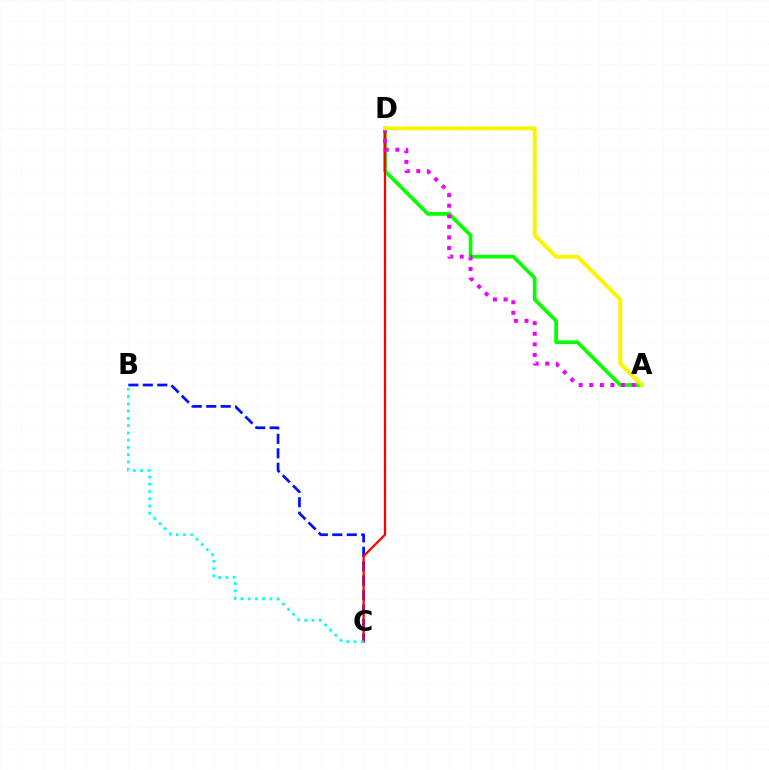{('B', 'C'): [{'color': '#0010ff', 'line_style': 'dashed', 'thickness': 1.96}, {'color': '#00fff6', 'line_style': 'dotted', 'thickness': 1.98}], ('A', 'D'): [{'color': '#08ff00', 'line_style': 'solid', 'thickness': 2.66}, {'color': '#ee00ff', 'line_style': 'dotted', 'thickness': 2.88}, {'color': '#fcf500', 'line_style': 'solid', 'thickness': 2.84}], ('C', 'D'): [{'color': '#ff0000', 'line_style': 'solid', 'thickness': 1.62}]}